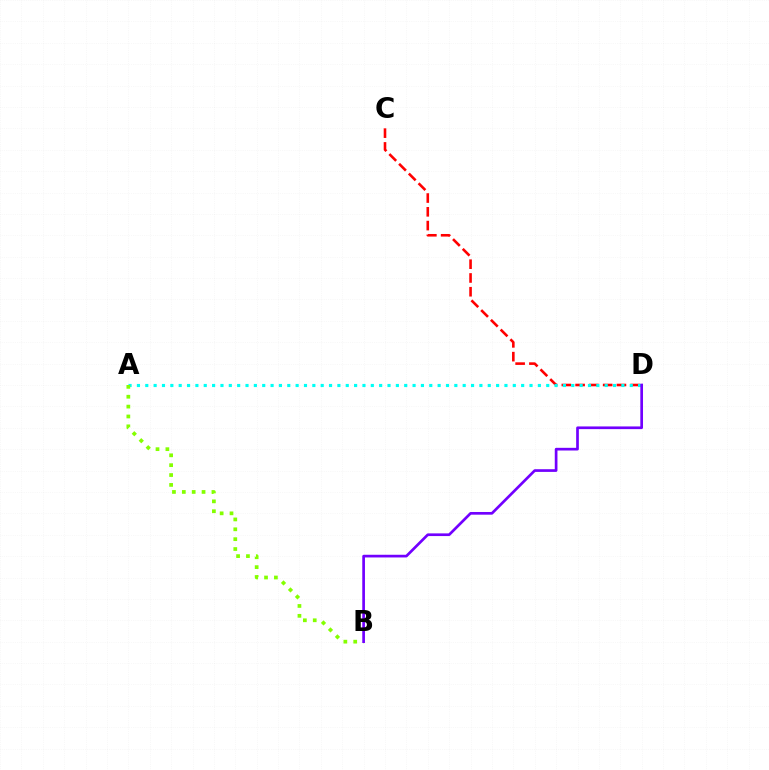{('C', 'D'): [{'color': '#ff0000', 'line_style': 'dashed', 'thickness': 1.87}], ('A', 'D'): [{'color': '#00fff6', 'line_style': 'dotted', 'thickness': 2.27}], ('A', 'B'): [{'color': '#84ff00', 'line_style': 'dotted', 'thickness': 2.68}], ('B', 'D'): [{'color': '#7200ff', 'line_style': 'solid', 'thickness': 1.94}]}